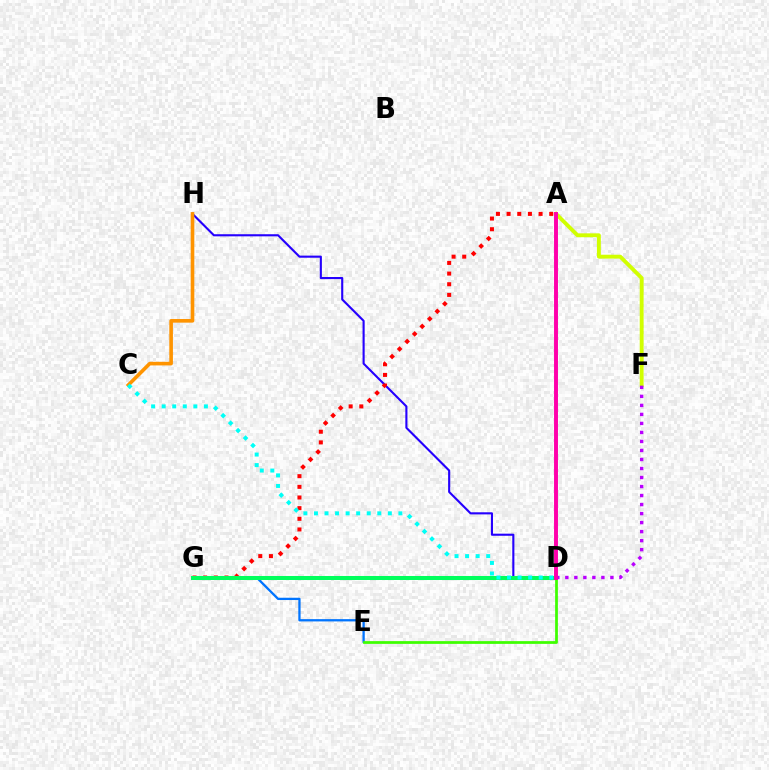{('D', 'H'): [{'color': '#2500ff', 'line_style': 'solid', 'thickness': 1.52}], ('E', 'G'): [{'color': '#0074ff', 'line_style': 'solid', 'thickness': 1.65}], ('C', 'H'): [{'color': '#ff9400', 'line_style': 'solid', 'thickness': 2.61}], ('A', 'F'): [{'color': '#d1ff00', 'line_style': 'solid', 'thickness': 2.79}], ('D', 'E'): [{'color': '#3dff00', 'line_style': 'solid', 'thickness': 1.98}], ('A', 'G'): [{'color': '#ff0000', 'line_style': 'dotted', 'thickness': 2.9}], ('D', 'F'): [{'color': '#b900ff', 'line_style': 'dotted', 'thickness': 2.45}], ('D', 'G'): [{'color': '#00ff5c', 'line_style': 'solid', 'thickness': 2.9}], ('C', 'D'): [{'color': '#00fff6', 'line_style': 'dotted', 'thickness': 2.87}], ('A', 'D'): [{'color': '#ff00ac', 'line_style': 'solid', 'thickness': 2.83}]}